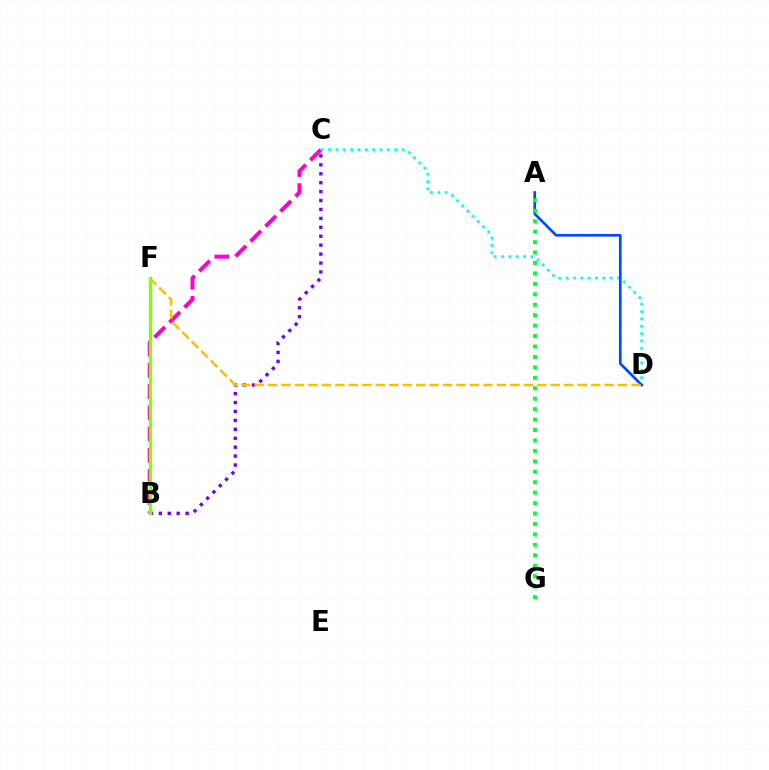{('B', 'C'): [{'color': '#ff00cf', 'line_style': 'dashed', 'thickness': 2.88}, {'color': '#7200ff', 'line_style': 'dotted', 'thickness': 2.43}], ('C', 'D'): [{'color': '#00fff6', 'line_style': 'dotted', 'thickness': 2.0}], ('A', 'D'): [{'color': '#004bff', 'line_style': 'solid', 'thickness': 1.94}], ('B', 'F'): [{'color': '#ff0000', 'line_style': 'solid', 'thickness': 1.92}, {'color': '#84ff00', 'line_style': 'solid', 'thickness': 2.37}], ('D', 'F'): [{'color': '#ffbd00', 'line_style': 'dashed', 'thickness': 1.83}], ('A', 'G'): [{'color': '#00ff39', 'line_style': 'dotted', 'thickness': 2.84}]}